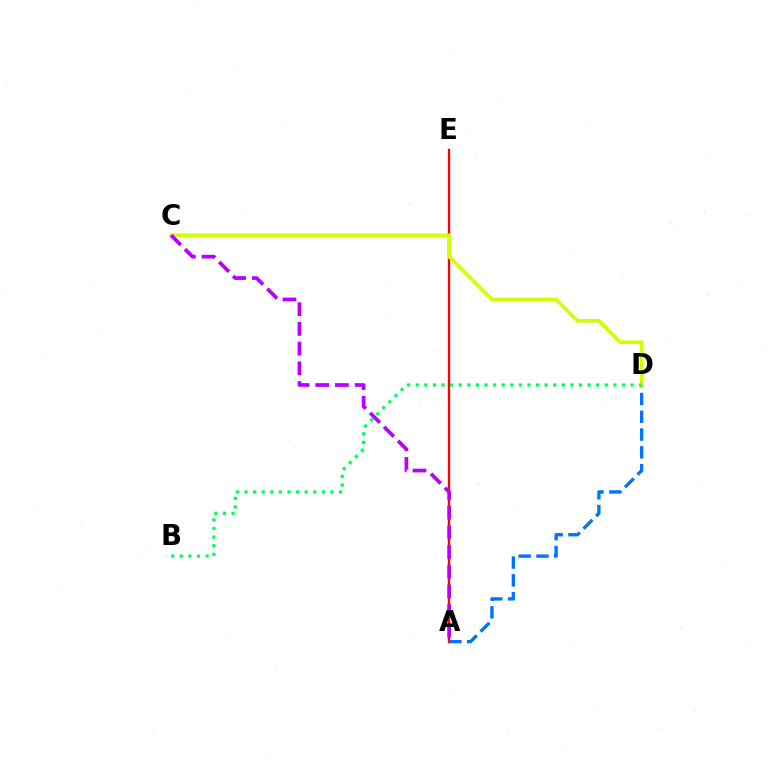{('A', 'E'): [{'color': '#ff0000', 'line_style': 'solid', 'thickness': 1.7}], ('A', 'D'): [{'color': '#0074ff', 'line_style': 'dashed', 'thickness': 2.42}], ('C', 'D'): [{'color': '#d1ff00', 'line_style': 'solid', 'thickness': 2.63}], ('A', 'C'): [{'color': '#b900ff', 'line_style': 'dashed', 'thickness': 2.68}], ('B', 'D'): [{'color': '#00ff5c', 'line_style': 'dotted', 'thickness': 2.33}]}